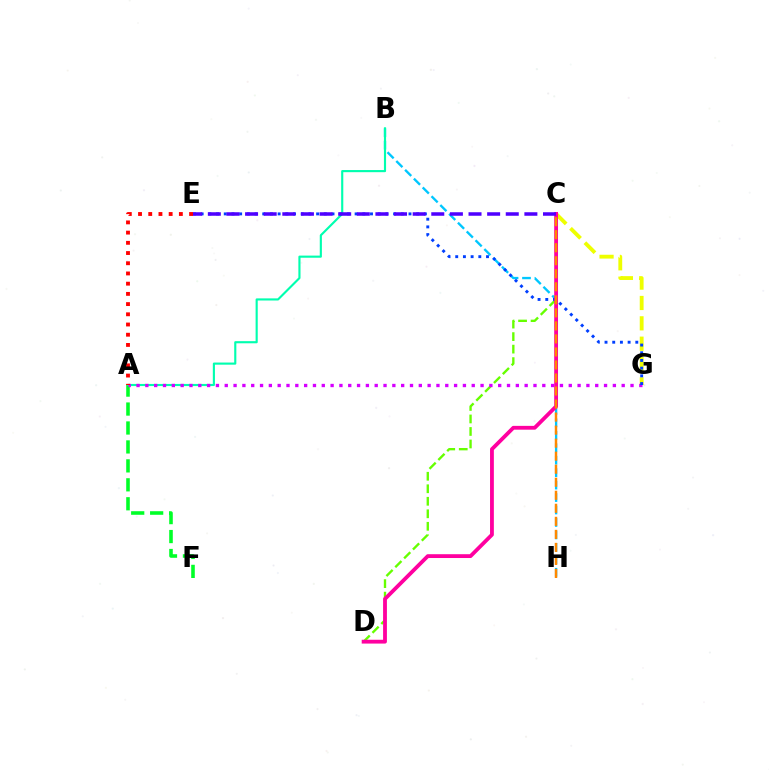{('B', 'H'): [{'color': '#00c7ff', 'line_style': 'dashed', 'thickness': 1.69}], ('C', 'G'): [{'color': '#eeff00', 'line_style': 'dashed', 'thickness': 2.77}], ('A', 'F'): [{'color': '#00ff27', 'line_style': 'dashed', 'thickness': 2.57}], ('C', 'D'): [{'color': '#66ff00', 'line_style': 'dashed', 'thickness': 1.7}, {'color': '#ff00a0', 'line_style': 'solid', 'thickness': 2.75}], ('A', 'B'): [{'color': '#00ffaf', 'line_style': 'solid', 'thickness': 1.54}], ('A', 'G'): [{'color': '#d600ff', 'line_style': 'dotted', 'thickness': 2.4}], ('A', 'E'): [{'color': '#ff0000', 'line_style': 'dotted', 'thickness': 2.77}], ('E', 'G'): [{'color': '#003fff', 'line_style': 'dotted', 'thickness': 2.09}], ('C', 'E'): [{'color': '#4f00ff', 'line_style': 'dashed', 'thickness': 2.53}], ('C', 'H'): [{'color': '#ff8800', 'line_style': 'dashed', 'thickness': 1.77}]}